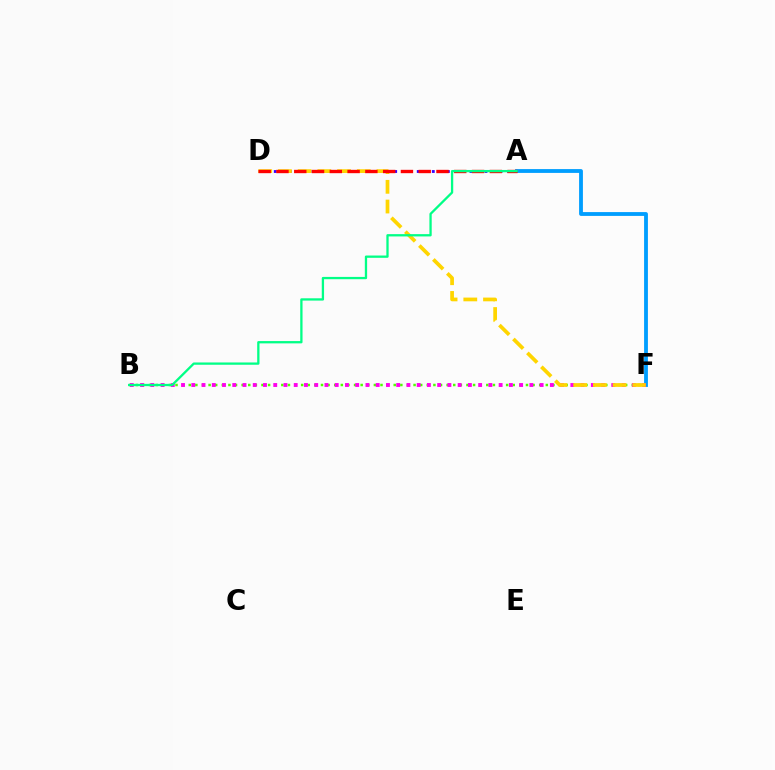{('A', 'F'): [{'color': '#009eff', 'line_style': 'solid', 'thickness': 2.75}], ('B', 'F'): [{'color': '#4fff00', 'line_style': 'dotted', 'thickness': 1.8}, {'color': '#ff00ed', 'line_style': 'dotted', 'thickness': 2.78}], ('A', 'D'): [{'color': '#3700ff', 'line_style': 'dotted', 'thickness': 2.04}, {'color': '#ff0000', 'line_style': 'dashed', 'thickness': 2.42}], ('D', 'F'): [{'color': '#ffd500', 'line_style': 'dashed', 'thickness': 2.68}], ('A', 'B'): [{'color': '#00ff86', 'line_style': 'solid', 'thickness': 1.65}]}